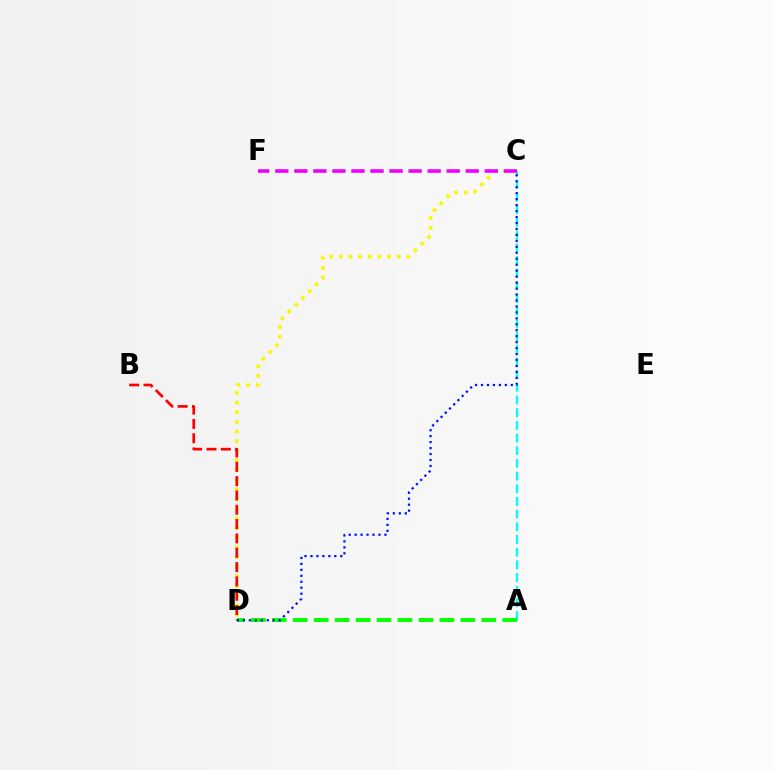{('C', 'D'): [{'color': '#fcf500', 'line_style': 'dotted', 'thickness': 2.62}, {'color': '#0010ff', 'line_style': 'dotted', 'thickness': 1.62}], ('A', 'C'): [{'color': '#00fff6', 'line_style': 'dashed', 'thickness': 1.72}], ('B', 'D'): [{'color': '#ff0000', 'line_style': 'dashed', 'thickness': 1.95}], ('A', 'D'): [{'color': '#08ff00', 'line_style': 'dashed', 'thickness': 2.85}], ('C', 'F'): [{'color': '#ee00ff', 'line_style': 'dashed', 'thickness': 2.59}]}